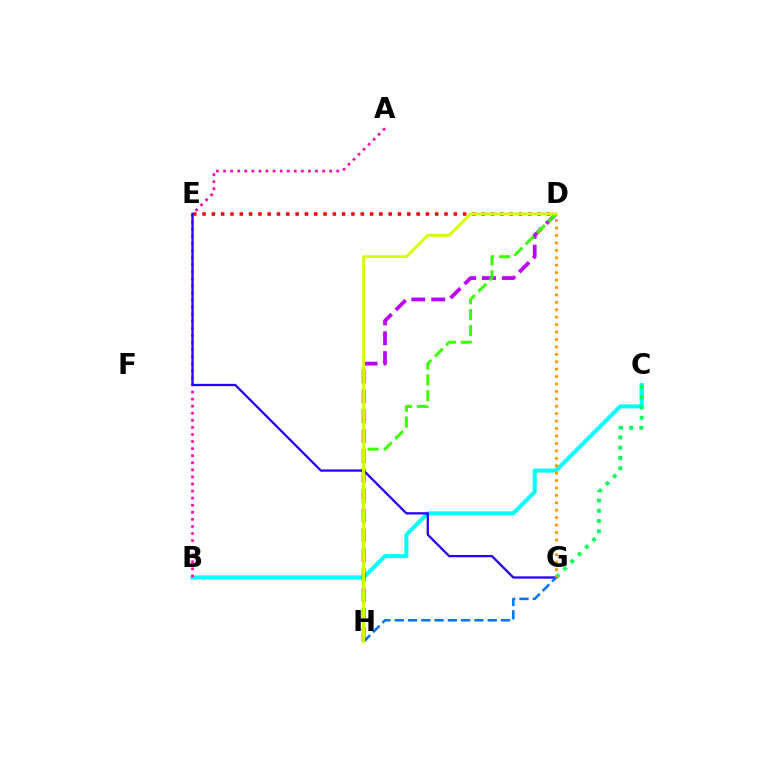{('B', 'C'): [{'color': '#00fff6', 'line_style': 'solid', 'thickness': 2.9}], ('D', 'E'): [{'color': '#ff0000', 'line_style': 'dotted', 'thickness': 2.53}], ('D', 'H'): [{'color': '#b900ff', 'line_style': 'dashed', 'thickness': 2.7}, {'color': '#3dff00', 'line_style': 'dashed', 'thickness': 2.16}, {'color': '#d1ff00', 'line_style': 'solid', 'thickness': 2.06}], ('C', 'G'): [{'color': '#00ff5c', 'line_style': 'dotted', 'thickness': 2.79}], ('A', 'B'): [{'color': '#ff00ac', 'line_style': 'dotted', 'thickness': 1.92}], ('E', 'G'): [{'color': '#2500ff', 'line_style': 'solid', 'thickness': 1.65}], ('D', 'G'): [{'color': '#ff9400', 'line_style': 'dotted', 'thickness': 2.02}], ('G', 'H'): [{'color': '#0074ff', 'line_style': 'dashed', 'thickness': 1.8}]}